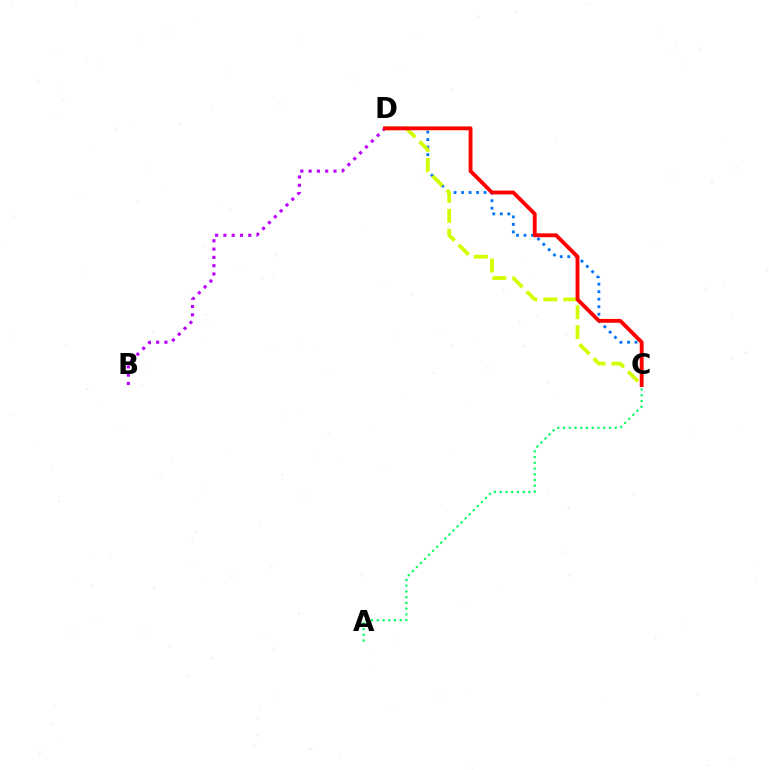{('C', 'D'): [{'color': '#0074ff', 'line_style': 'dotted', 'thickness': 2.04}, {'color': '#d1ff00', 'line_style': 'dashed', 'thickness': 2.71}, {'color': '#ff0000', 'line_style': 'solid', 'thickness': 2.77}], ('B', 'D'): [{'color': '#b900ff', 'line_style': 'dotted', 'thickness': 2.25}], ('A', 'C'): [{'color': '#00ff5c', 'line_style': 'dotted', 'thickness': 1.56}]}